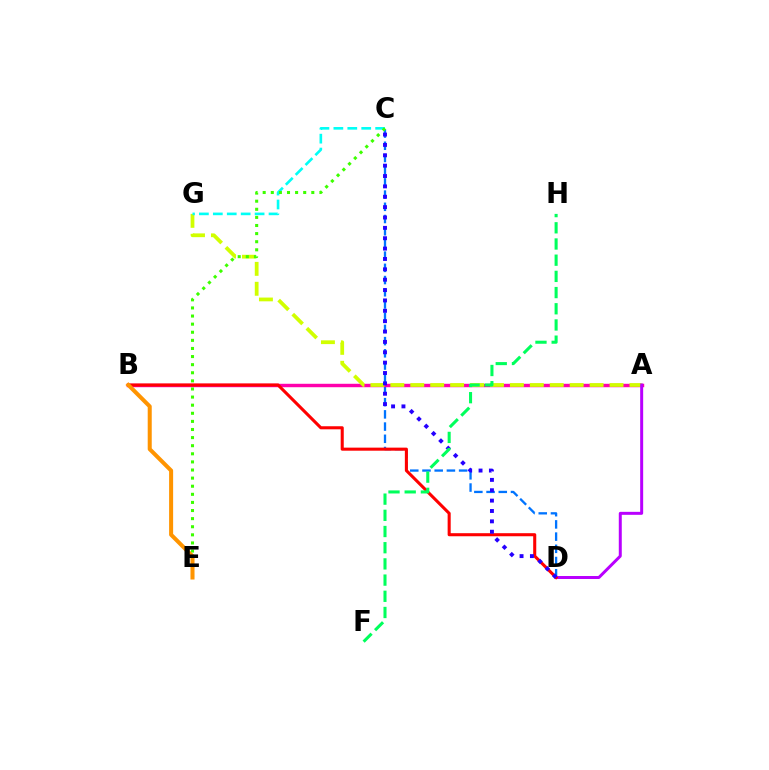{('C', 'D'): [{'color': '#0074ff', 'line_style': 'dashed', 'thickness': 1.66}, {'color': '#2500ff', 'line_style': 'dotted', 'thickness': 2.82}], ('A', 'B'): [{'color': '#ff00ac', 'line_style': 'solid', 'thickness': 2.47}], ('A', 'G'): [{'color': '#d1ff00', 'line_style': 'dashed', 'thickness': 2.71}], ('C', 'G'): [{'color': '#00fff6', 'line_style': 'dashed', 'thickness': 1.89}], ('A', 'D'): [{'color': '#b900ff', 'line_style': 'solid', 'thickness': 2.15}], ('B', 'D'): [{'color': '#ff0000', 'line_style': 'solid', 'thickness': 2.21}], ('C', 'E'): [{'color': '#3dff00', 'line_style': 'dotted', 'thickness': 2.2}], ('B', 'E'): [{'color': '#ff9400', 'line_style': 'solid', 'thickness': 2.9}], ('F', 'H'): [{'color': '#00ff5c', 'line_style': 'dashed', 'thickness': 2.2}]}